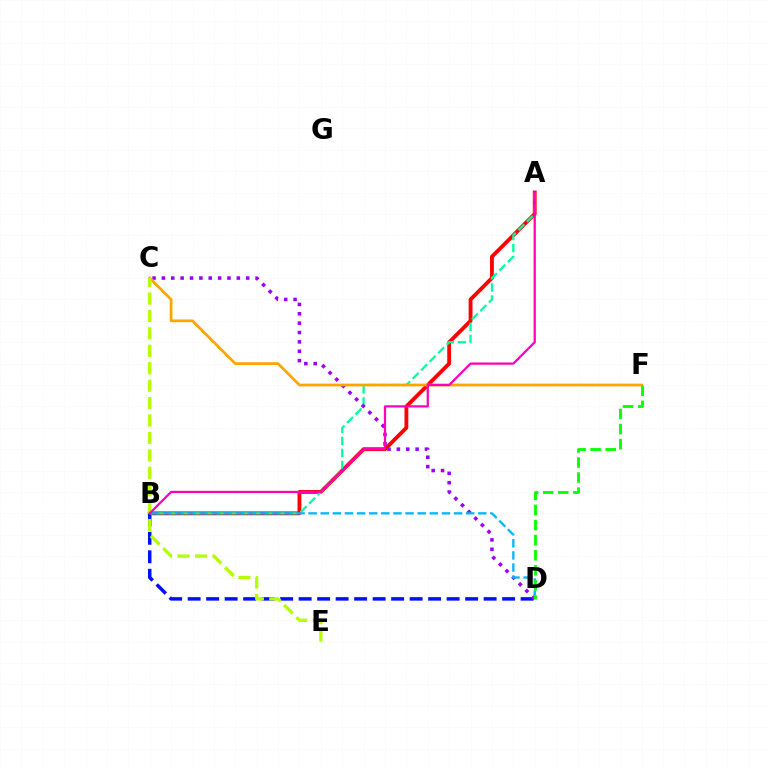{('A', 'B'): [{'color': '#ff0000', 'line_style': 'solid', 'thickness': 2.76}, {'color': '#00ff9d', 'line_style': 'dashed', 'thickness': 1.64}, {'color': '#ff00bd', 'line_style': 'solid', 'thickness': 1.62}], ('B', 'D'): [{'color': '#0010ff', 'line_style': 'dashed', 'thickness': 2.51}, {'color': '#00b5ff', 'line_style': 'dashed', 'thickness': 1.65}], ('C', 'D'): [{'color': '#9b00ff', 'line_style': 'dotted', 'thickness': 2.55}], ('C', 'F'): [{'color': '#ffa500', 'line_style': 'solid', 'thickness': 1.97}], ('C', 'E'): [{'color': '#b3ff00', 'line_style': 'dashed', 'thickness': 2.37}], ('D', 'F'): [{'color': '#08ff00', 'line_style': 'dashed', 'thickness': 2.05}]}